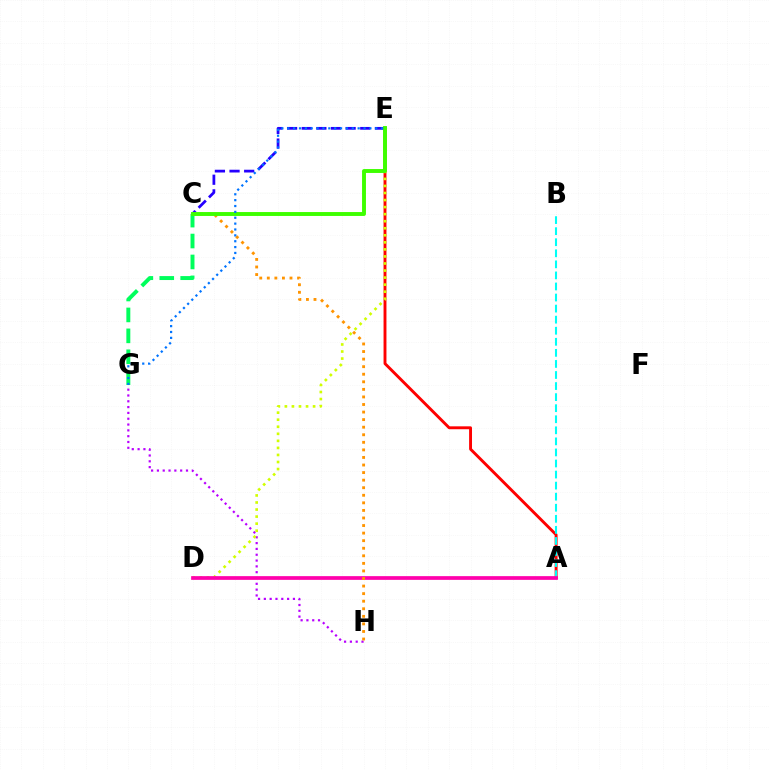{('G', 'H'): [{'color': '#b900ff', 'line_style': 'dotted', 'thickness': 1.58}], ('A', 'E'): [{'color': '#ff0000', 'line_style': 'solid', 'thickness': 2.09}], ('D', 'E'): [{'color': '#d1ff00', 'line_style': 'dotted', 'thickness': 1.92}], ('A', 'B'): [{'color': '#00fff6', 'line_style': 'dashed', 'thickness': 1.5}], ('A', 'D'): [{'color': '#ff00ac', 'line_style': 'solid', 'thickness': 2.68}], ('C', 'H'): [{'color': '#ff9400', 'line_style': 'dotted', 'thickness': 2.06}], ('C', 'G'): [{'color': '#00ff5c', 'line_style': 'dashed', 'thickness': 2.84}], ('C', 'E'): [{'color': '#2500ff', 'line_style': 'dashed', 'thickness': 1.99}, {'color': '#3dff00', 'line_style': 'solid', 'thickness': 2.81}], ('E', 'G'): [{'color': '#0074ff', 'line_style': 'dotted', 'thickness': 1.59}]}